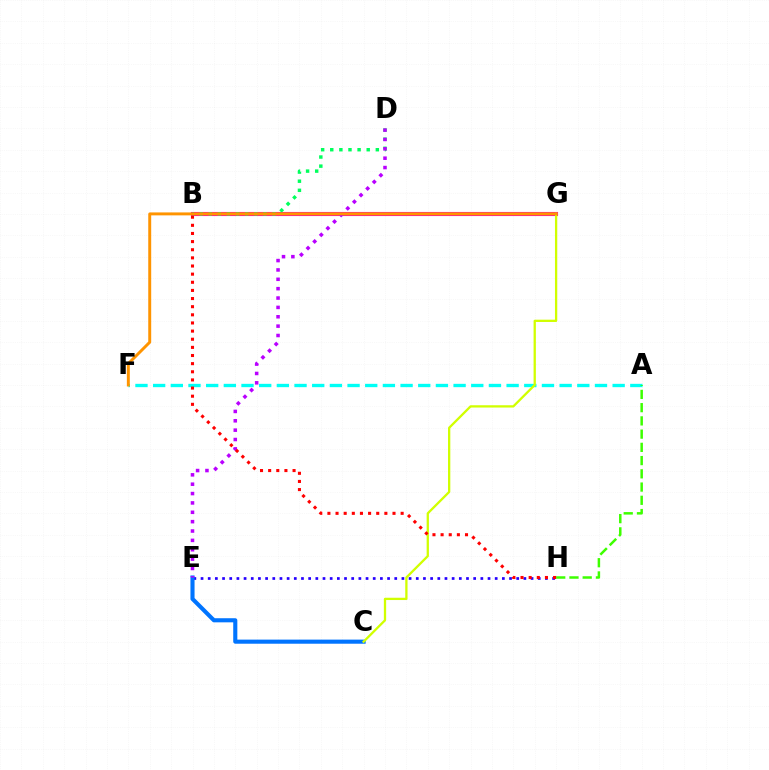{('A', 'F'): [{'color': '#00fff6', 'line_style': 'dashed', 'thickness': 2.4}], ('B', 'G'): [{'color': '#ff00ac', 'line_style': 'solid', 'thickness': 2.96}], ('E', 'H'): [{'color': '#2500ff', 'line_style': 'dotted', 'thickness': 1.95}], ('A', 'H'): [{'color': '#3dff00', 'line_style': 'dashed', 'thickness': 1.8}], ('B', 'D'): [{'color': '#00ff5c', 'line_style': 'dotted', 'thickness': 2.48}], ('C', 'E'): [{'color': '#0074ff', 'line_style': 'solid', 'thickness': 2.96}], ('D', 'E'): [{'color': '#b900ff', 'line_style': 'dotted', 'thickness': 2.54}], ('C', 'G'): [{'color': '#d1ff00', 'line_style': 'solid', 'thickness': 1.65}], ('B', 'H'): [{'color': '#ff0000', 'line_style': 'dotted', 'thickness': 2.21}], ('F', 'G'): [{'color': '#ff9400', 'line_style': 'solid', 'thickness': 2.12}]}